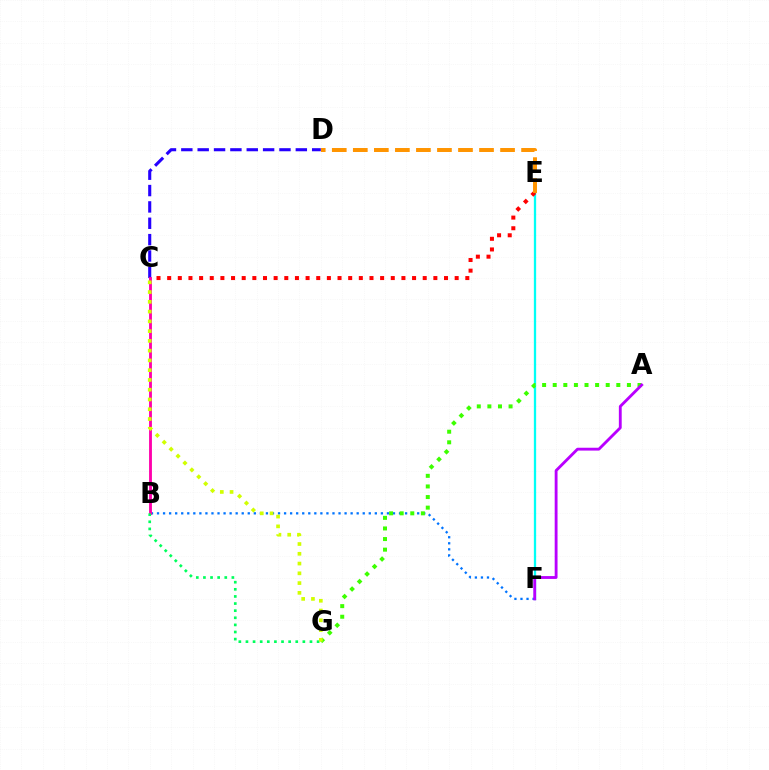{('E', 'F'): [{'color': '#00fff6', 'line_style': 'solid', 'thickness': 1.65}], ('B', 'F'): [{'color': '#0074ff', 'line_style': 'dotted', 'thickness': 1.64}], ('C', 'D'): [{'color': '#2500ff', 'line_style': 'dashed', 'thickness': 2.22}], ('B', 'C'): [{'color': '#ff00ac', 'line_style': 'solid', 'thickness': 2.05}], ('A', 'G'): [{'color': '#3dff00', 'line_style': 'dotted', 'thickness': 2.88}], ('C', 'E'): [{'color': '#ff0000', 'line_style': 'dotted', 'thickness': 2.89}], ('B', 'G'): [{'color': '#00ff5c', 'line_style': 'dotted', 'thickness': 1.93}], ('C', 'G'): [{'color': '#d1ff00', 'line_style': 'dotted', 'thickness': 2.65}], ('D', 'E'): [{'color': '#ff9400', 'line_style': 'dashed', 'thickness': 2.86}], ('A', 'F'): [{'color': '#b900ff', 'line_style': 'solid', 'thickness': 2.05}]}